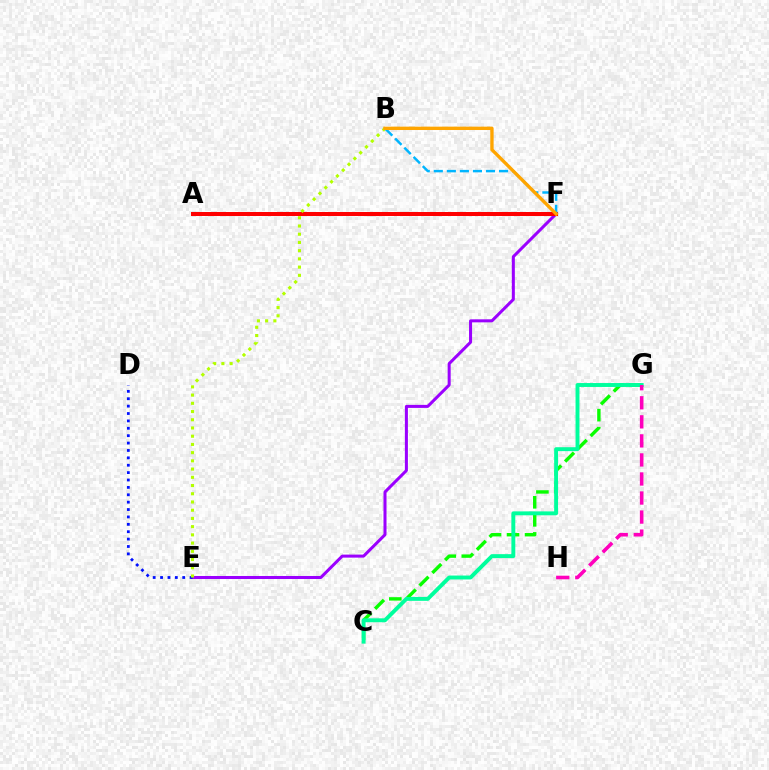{('E', 'F'): [{'color': '#9b00ff', 'line_style': 'solid', 'thickness': 2.18}], ('C', 'G'): [{'color': '#08ff00', 'line_style': 'dashed', 'thickness': 2.45}, {'color': '#00ff9d', 'line_style': 'solid', 'thickness': 2.82}], ('D', 'E'): [{'color': '#0010ff', 'line_style': 'dotted', 'thickness': 2.01}], ('A', 'F'): [{'color': '#ff0000', 'line_style': 'solid', 'thickness': 2.87}], ('B', 'E'): [{'color': '#b3ff00', 'line_style': 'dotted', 'thickness': 2.23}], ('G', 'H'): [{'color': '#ff00bd', 'line_style': 'dashed', 'thickness': 2.59}], ('B', 'F'): [{'color': '#00b5ff', 'line_style': 'dashed', 'thickness': 1.77}, {'color': '#ffa500', 'line_style': 'solid', 'thickness': 2.42}]}